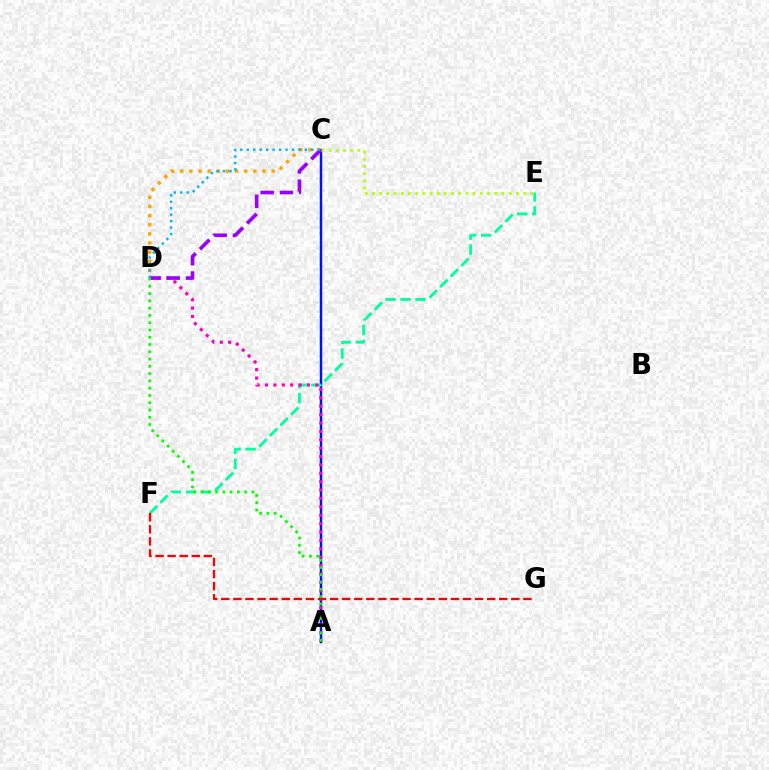{('A', 'C'): [{'color': '#0010ff', 'line_style': 'solid', 'thickness': 1.76}], ('E', 'F'): [{'color': '#00ff9d', 'line_style': 'dashed', 'thickness': 2.03}], ('A', 'D'): [{'color': '#ff00bd', 'line_style': 'dotted', 'thickness': 2.28}, {'color': '#08ff00', 'line_style': 'dotted', 'thickness': 1.98}], ('C', 'D'): [{'color': '#ffa500', 'line_style': 'dotted', 'thickness': 2.48}, {'color': '#9b00ff', 'line_style': 'dashed', 'thickness': 2.62}, {'color': '#00b5ff', 'line_style': 'dotted', 'thickness': 1.75}], ('F', 'G'): [{'color': '#ff0000', 'line_style': 'dashed', 'thickness': 1.64}], ('C', 'E'): [{'color': '#b3ff00', 'line_style': 'dotted', 'thickness': 1.96}]}